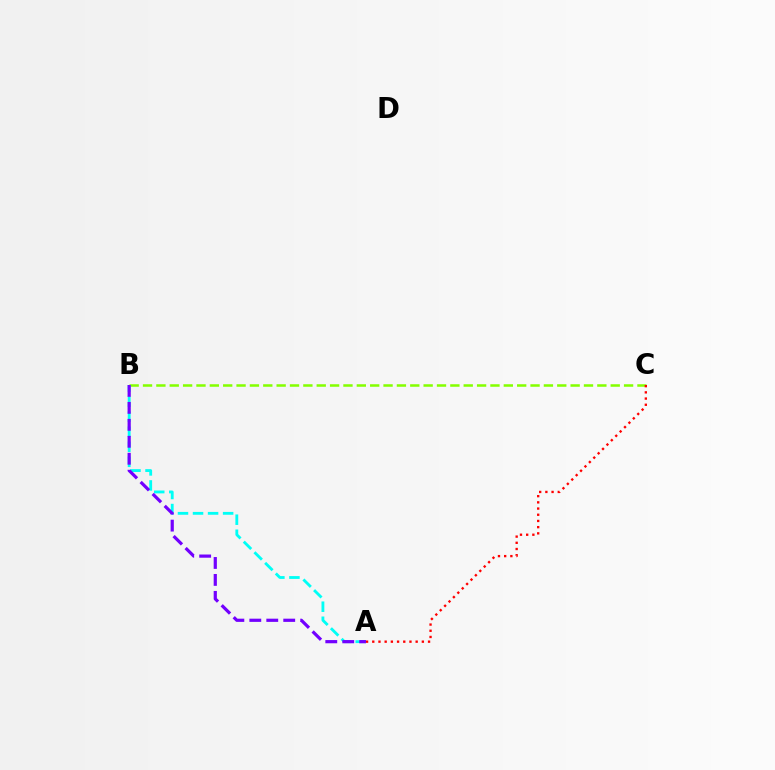{('B', 'C'): [{'color': '#84ff00', 'line_style': 'dashed', 'thickness': 1.82}], ('A', 'B'): [{'color': '#00fff6', 'line_style': 'dashed', 'thickness': 2.04}, {'color': '#7200ff', 'line_style': 'dashed', 'thickness': 2.3}], ('A', 'C'): [{'color': '#ff0000', 'line_style': 'dotted', 'thickness': 1.68}]}